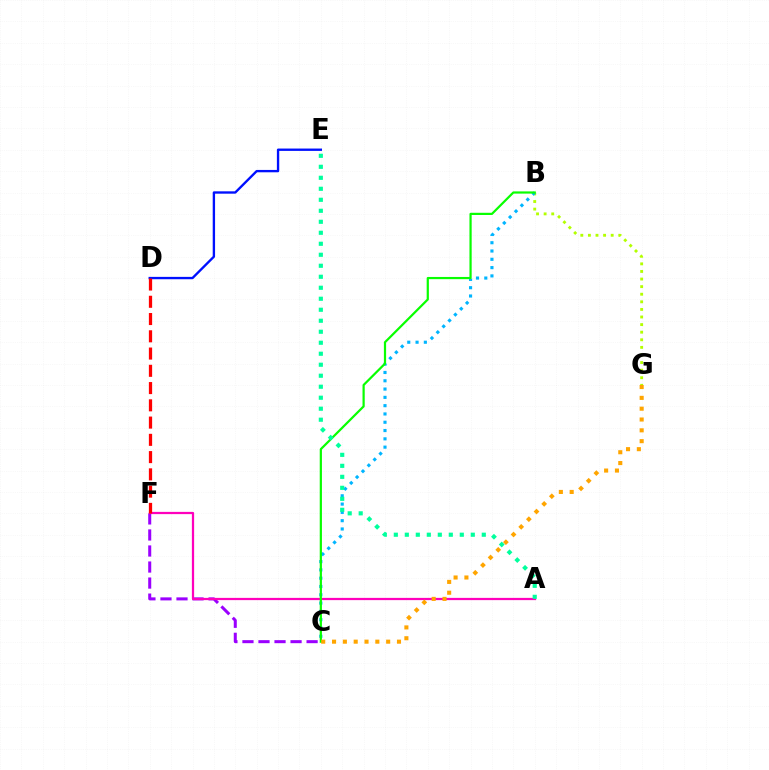{('B', 'G'): [{'color': '#b3ff00', 'line_style': 'dotted', 'thickness': 2.06}], ('C', 'F'): [{'color': '#9b00ff', 'line_style': 'dashed', 'thickness': 2.18}], ('A', 'F'): [{'color': '#ff00bd', 'line_style': 'solid', 'thickness': 1.61}], ('B', 'C'): [{'color': '#00b5ff', 'line_style': 'dotted', 'thickness': 2.25}, {'color': '#08ff00', 'line_style': 'solid', 'thickness': 1.59}], ('D', 'E'): [{'color': '#0010ff', 'line_style': 'solid', 'thickness': 1.7}], ('A', 'E'): [{'color': '#00ff9d', 'line_style': 'dotted', 'thickness': 2.99}], ('D', 'F'): [{'color': '#ff0000', 'line_style': 'dashed', 'thickness': 2.34}], ('C', 'G'): [{'color': '#ffa500', 'line_style': 'dotted', 'thickness': 2.94}]}